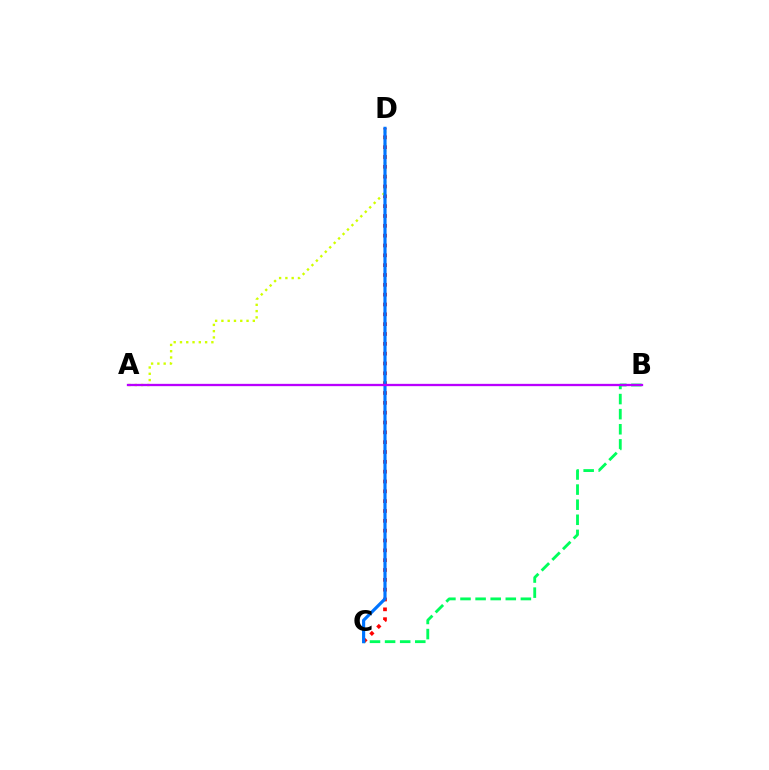{('C', 'D'): [{'color': '#ff0000', 'line_style': 'dotted', 'thickness': 2.67}, {'color': '#0074ff', 'line_style': 'solid', 'thickness': 2.27}], ('A', 'D'): [{'color': '#d1ff00', 'line_style': 'dotted', 'thickness': 1.71}], ('B', 'C'): [{'color': '#00ff5c', 'line_style': 'dashed', 'thickness': 2.05}], ('A', 'B'): [{'color': '#b900ff', 'line_style': 'solid', 'thickness': 1.67}]}